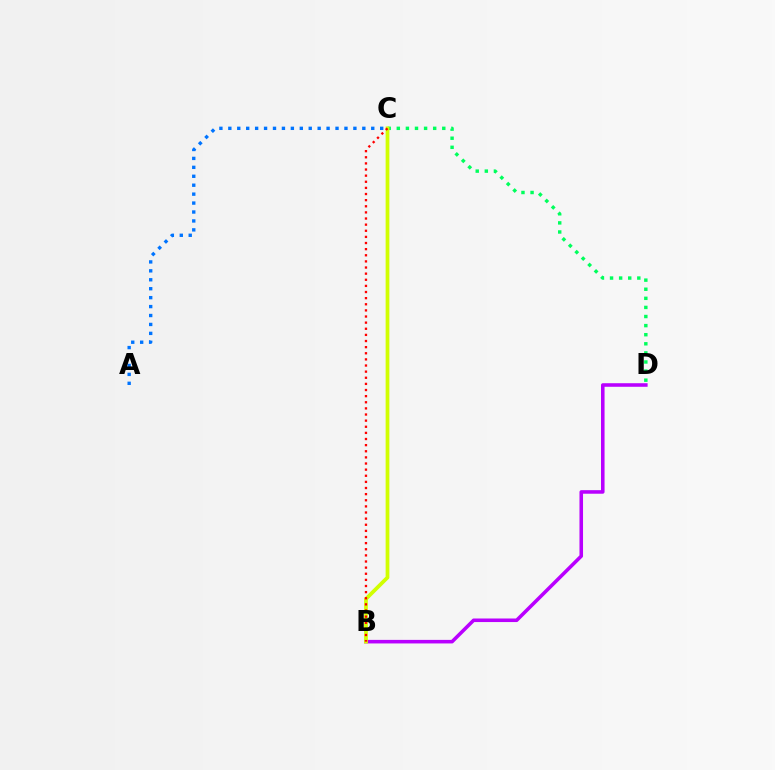{('A', 'C'): [{'color': '#0074ff', 'line_style': 'dotted', 'thickness': 2.43}], ('B', 'D'): [{'color': '#b900ff', 'line_style': 'solid', 'thickness': 2.56}], ('C', 'D'): [{'color': '#00ff5c', 'line_style': 'dotted', 'thickness': 2.47}], ('B', 'C'): [{'color': '#d1ff00', 'line_style': 'solid', 'thickness': 2.69}, {'color': '#ff0000', 'line_style': 'dotted', 'thickness': 1.66}]}